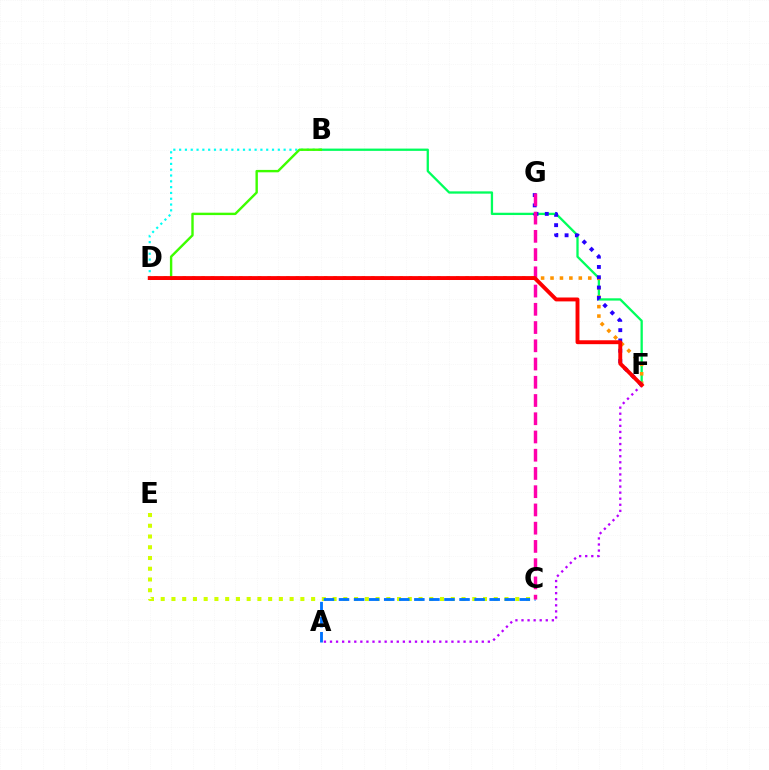{('A', 'F'): [{'color': '#b900ff', 'line_style': 'dotted', 'thickness': 1.65}], ('B', 'F'): [{'color': '#00ff5c', 'line_style': 'solid', 'thickness': 1.65}], ('D', 'F'): [{'color': '#ff9400', 'line_style': 'dotted', 'thickness': 2.56}, {'color': '#ff0000', 'line_style': 'solid', 'thickness': 2.81}], ('B', 'D'): [{'color': '#00fff6', 'line_style': 'dotted', 'thickness': 1.58}, {'color': '#3dff00', 'line_style': 'solid', 'thickness': 1.73}], ('F', 'G'): [{'color': '#2500ff', 'line_style': 'dotted', 'thickness': 2.8}], ('C', 'E'): [{'color': '#d1ff00', 'line_style': 'dotted', 'thickness': 2.92}], ('A', 'C'): [{'color': '#0074ff', 'line_style': 'dashed', 'thickness': 2.05}], ('C', 'G'): [{'color': '#ff00ac', 'line_style': 'dashed', 'thickness': 2.48}]}